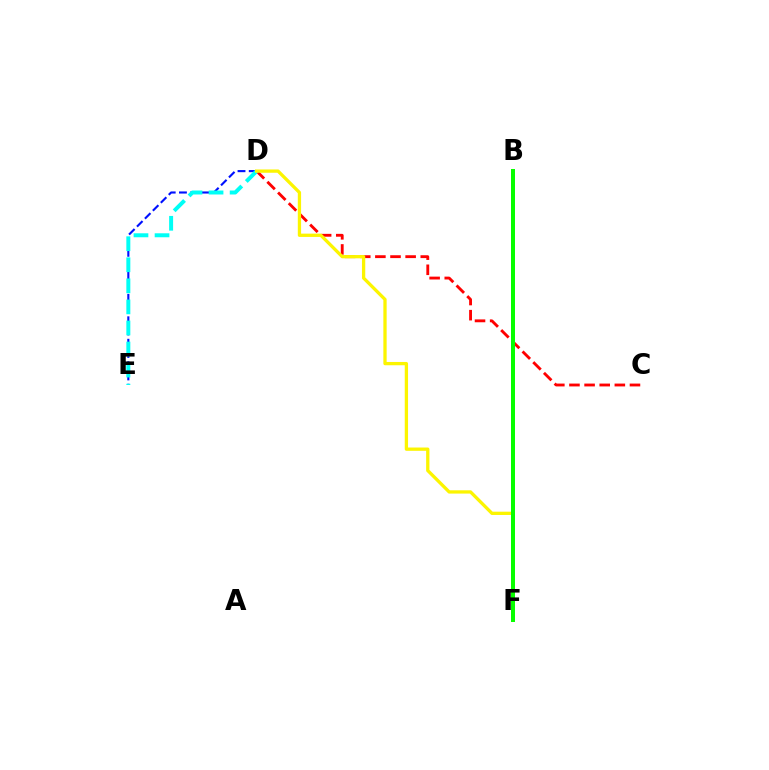{('D', 'E'): [{'color': '#0010ff', 'line_style': 'dashed', 'thickness': 1.53}, {'color': '#00fff6', 'line_style': 'dashed', 'thickness': 2.86}], ('C', 'D'): [{'color': '#ff0000', 'line_style': 'dashed', 'thickness': 2.06}], ('D', 'F'): [{'color': '#fcf500', 'line_style': 'solid', 'thickness': 2.37}], ('B', 'F'): [{'color': '#ee00ff', 'line_style': 'solid', 'thickness': 1.8}, {'color': '#08ff00', 'line_style': 'solid', 'thickness': 2.88}]}